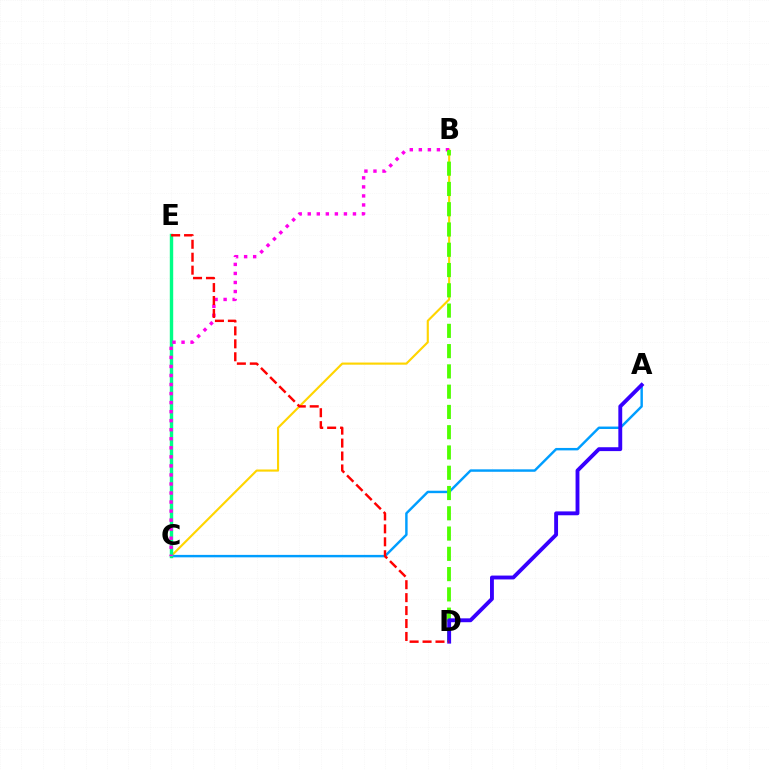{('B', 'C'): [{'color': '#ffd500', 'line_style': 'solid', 'thickness': 1.54}, {'color': '#ff00ed', 'line_style': 'dotted', 'thickness': 2.46}], ('A', 'C'): [{'color': '#009eff', 'line_style': 'solid', 'thickness': 1.76}], ('C', 'E'): [{'color': '#00ff86', 'line_style': 'solid', 'thickness': 2.46}], ('B', 'D'): [{'color': '#4fff00', 'line_style': 'dashed', 'thickness': 2.75}], ('A', 'D'): [{'color': '#3700ff', 'line_style': 'solid', 'thickness': 2.79}], ('D', 'E'): [{'color': '#ff0000', 'line_style': 'dashed', 'thickness': 1.76}]}